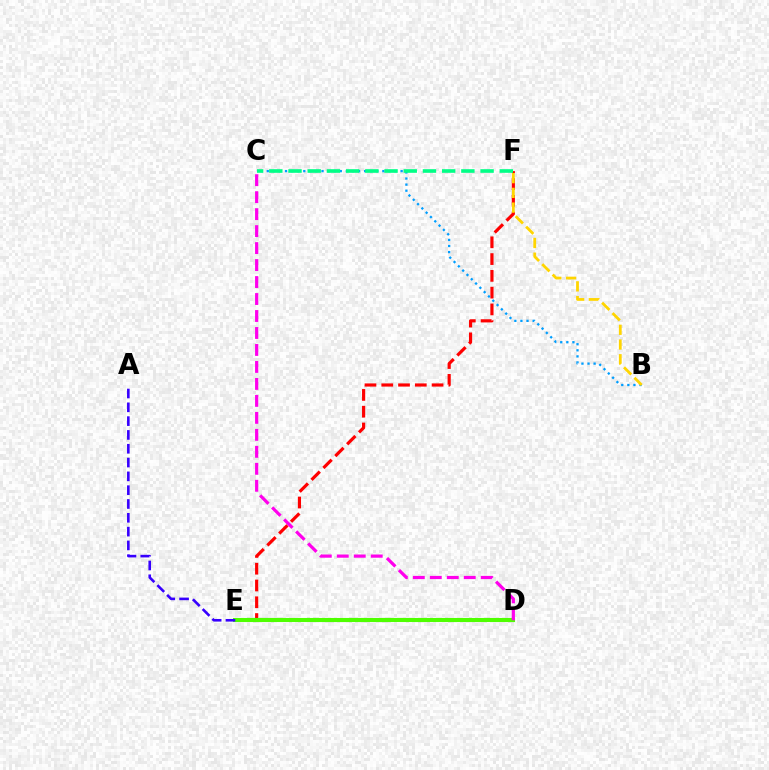{('E', 'F'): [{'color': '#ff0000', 'line_style': 'dashed', 'thickness': 2.28}], ('D', 'E'): [{'color': '#4fff00', 'line_style': 'solid', 'thickness': 2.95}], ('B', 'C'): [{'color': '#009eff', 'line_style': 'dotted', 'thickness': 1.65}], ('C', 'F'): [{'color': '#00ff86', 'line_style': 'dashed', 'thickness': 2.61}], ('C', 'D'): [{'color': '#ff00ed', 'line_style': 'dashed', 'thickness': 2.31}], ('B', 'F'): [{'color': '#ffd500', 'line_style': 'dashed', 'thickness': 2.0}], ('A', 'E'): [{'color': '#3700ff', 'line_style': 'dashed', 'thickness': 1.88}]}